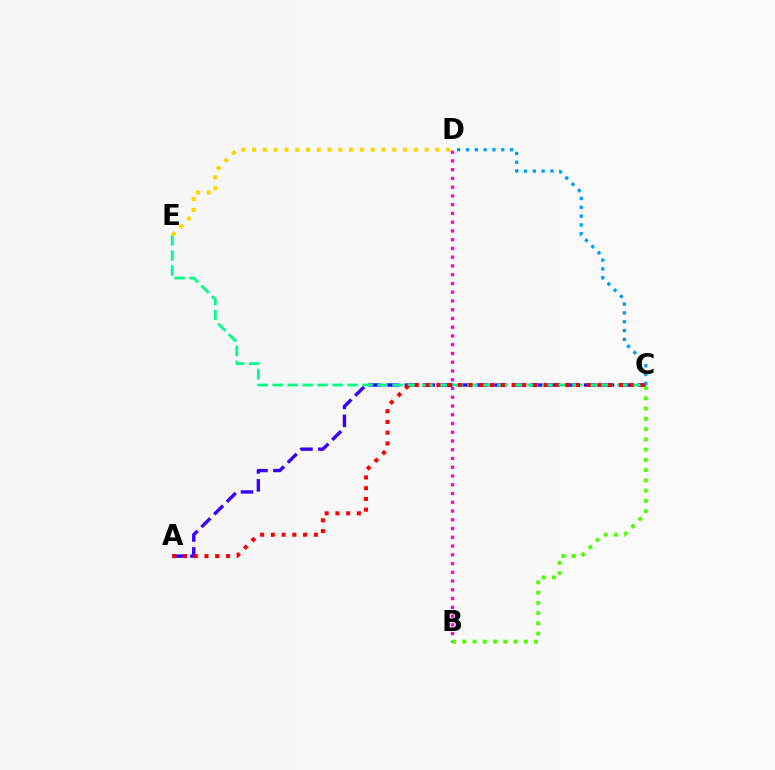{('A', 'C'): [{'color': '#3700ff', 'line_style': 'dashed', 'thickness': 2.44}, {'color': '#ff0000', 'line_style': 'dotted', 'thickness': 2.92}], ('B', 'D'): [{'color': '#ff00ed', 'line_style': 'dotted', 'thickness': 2.38}], ('C', 'E'): [{'color': '#00ff86', 'line_style': 'dashed', 'thickness': 2.04}], ('D', 'E'): [{'color': '#ffd500', 'line_style': 'dotted', 'thickness': 2.93}], ('B', 'C'): [{'color': '#4fff00', 'line_style': 'dotted', 'thickness': 2.78}], ('C', 'D'): [{'color': '#009eff', 'line_style': 'dotted', 'thickness': 2.4}]}